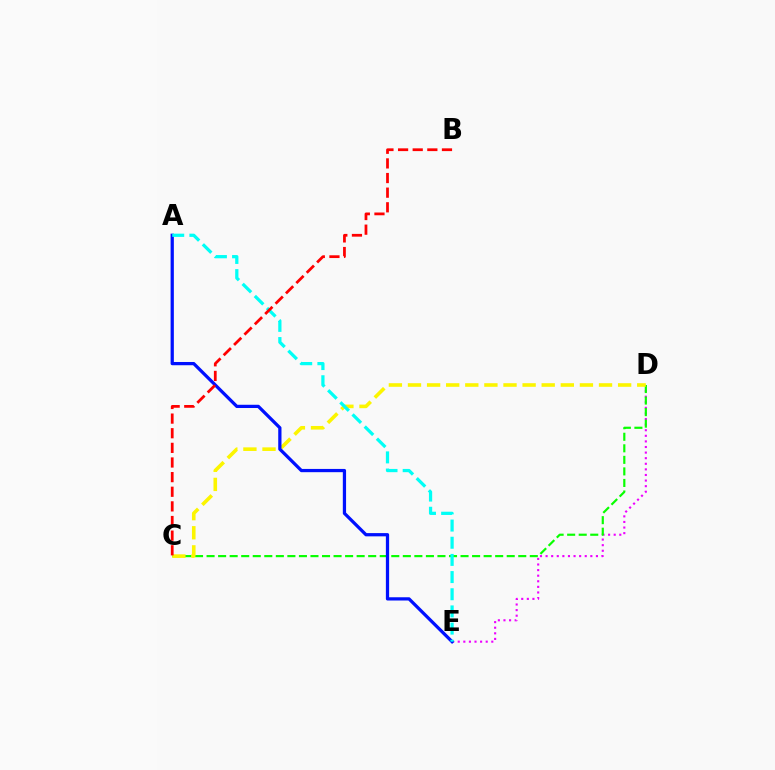{('D', 'E'): [{'color': '#ee00ff', 'line_style': 'dotted', 'thickness': 1.52}], ('C', 'D'): [{'color': '#08ff00', 'line_style': 'dashed', 'thickness': 1.57}, {'color': '#fcf500', 'line_style': 'dashed', 'thickness': 2.6}], ('A', 'E'): [{'color': '#0010ff', 'line_style': 'solid', 'thickness': 2.34}, {'color': '#00fff6', 'line_style': 'dashed', 'thickness': 2.33}], ('B', 'C'): [{'color': '#ff0000', 'line_style': 'dashed', 'thickness': 1.99}]}